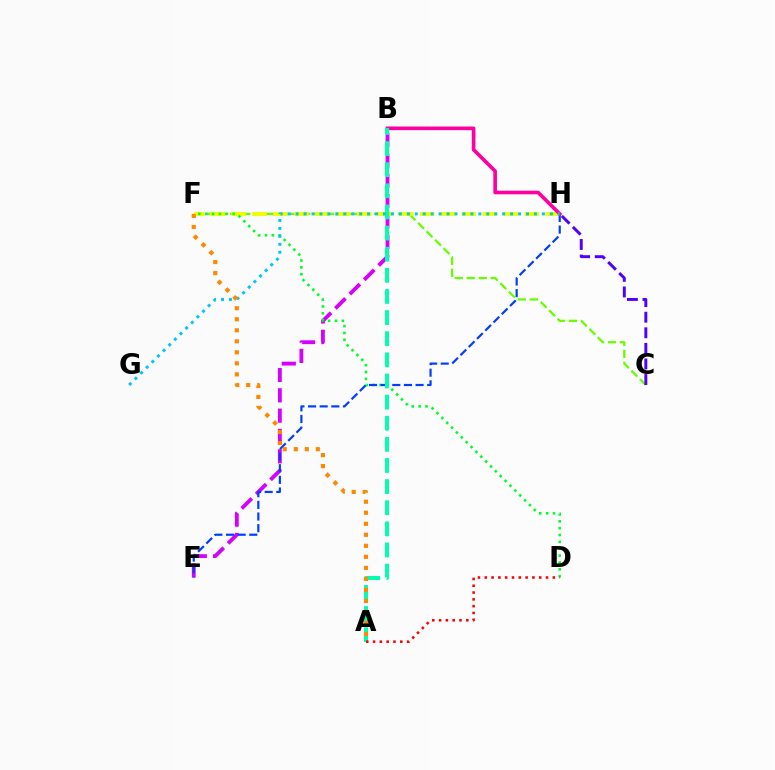{('C', 'F'): [{'color': '#66ff00', 'line_style': 'dashed', 'thickness': 1.63}], ('B', 'E'): [{'color': '#d600ff', 'line_style': 'dashed', 'thickness': 2.76}], ('F', 'H'): [{'color': '#eeff00', 'line_style': 'dashed', 'thickness': 2.84}], ('D', 'F'): [{'color': '#00ff27', 'line_style': 'dotted', 'thickness': 1.86}], ('E', 'H'): [{'color': '#003fff', 'line_style': 'dashed', 'thickness': 1.58}], ('B', 'H'): [{'color': '#ff00a0', 'line_style': 'solid', 'thickness': 2.61}], ('C', 'H'): [{'color': '#4f00ff', 'line_style': 'dashed', 'thickness': 2.12}], ('A', 'B'): [{'color': '#00ffaf', 'line_style': 'dashed', 'thickness': 2.87}], ('A', 'D'): [{'color': '#ff0000', 'line_style': 'dotted', 'thickness': 1.85}], ('G', 'H'): [{'color': '#00c7ff', 'line_style': 'dotted', 'thickness': 2.16}], ('A', 'F'): [{'color': '#ff8800', 'line_style': 'dotted', 'thickness': 2.99}]}